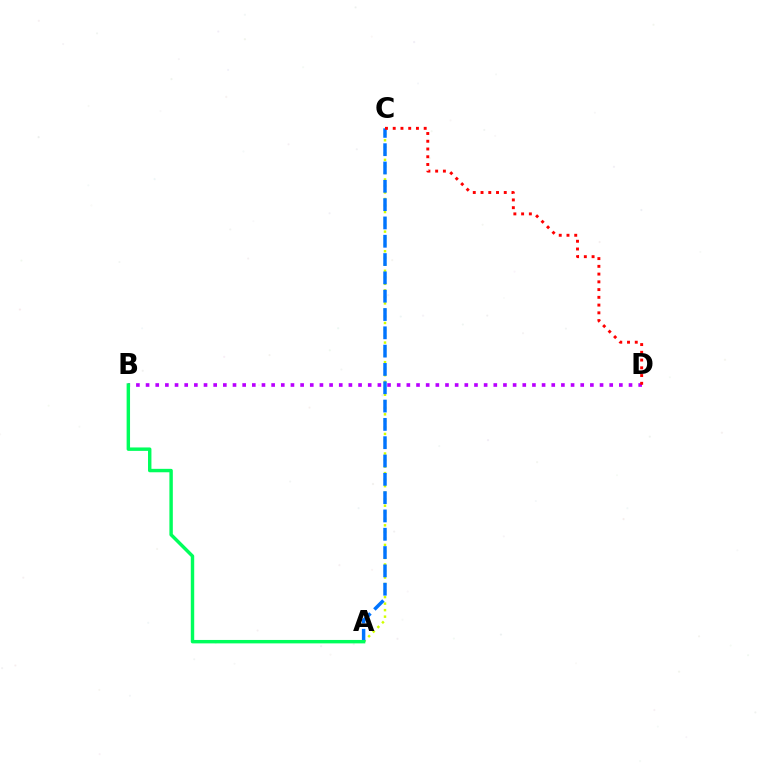{('B', 'D'): [{'color': '#b900ff', 'line_style': 'dotted', 'thickness': 2.62}], ('A', 'C'): [{'color': '#d1ff00', 'line_style': 'dotted', 'thickness': 1.77}, {'color': '#0074ff', 'line_style': 'dashed', 'thickness': 2.49}], ('C', 'D'): [{'color': '#ff0000', 'line_style': 'dotted', 'thickness': 2.1}], ('A', 'B'): [{'color': '#00ff5c', 'line_style': 'solid', 'thickness': 2.47}]}